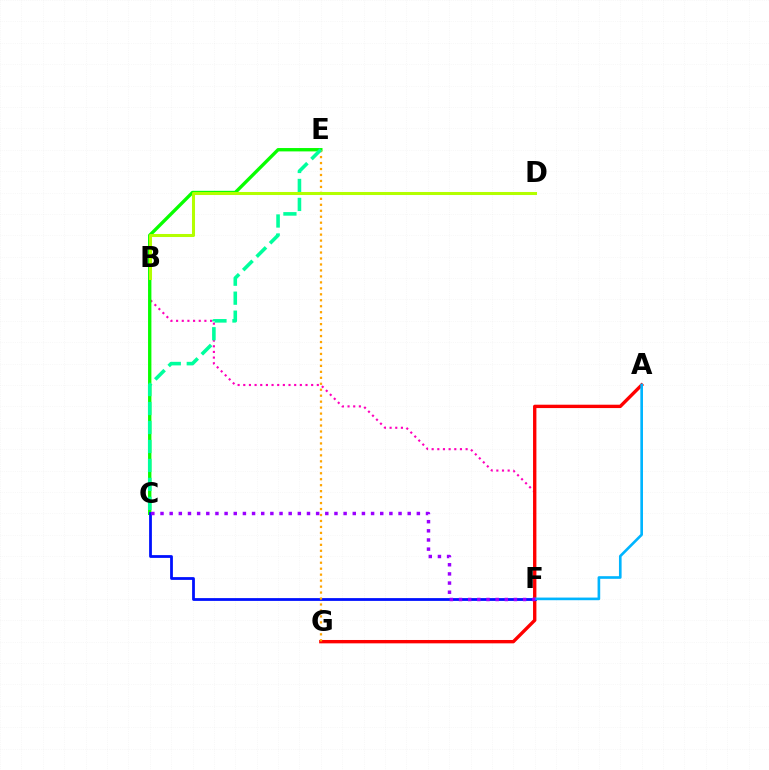{('B', 'F'): [{'color': '#ff00bd', 'line_style': 'dotted', 'thickness': 1.54}], ('A', 'G'): [{'color': '#ff0000', 'line_style': 'solid', 'thickness': 2.42}], ('C', 'E'): [{'color': '#08ff00', 'line_style': 'solid', 'thickness': 2.42}, {'color': '#00ff9d', 'line_style': 'dashed', 'thickness': 2.58}], ('C', 'F'): [{'color': '#0010ff', 'line_style': 'solid', 'thickness': 2.0}, {'color': '#9b00ff', 'line_style': 'dotted', 'thickness': 2.49}], ('E', 'G'): [{'color': '#ffa500', 'line_style': 'dotted', 'thickness': 1.62}], ('A', 'F'): [{'color': '#00b5ff', 'line_style': 'solid', 'thickness': 1.9}], ('B', 'D'): [{'color': '#b3ff00', 'line_style': 'solid', 'thickness': 2.2}]}